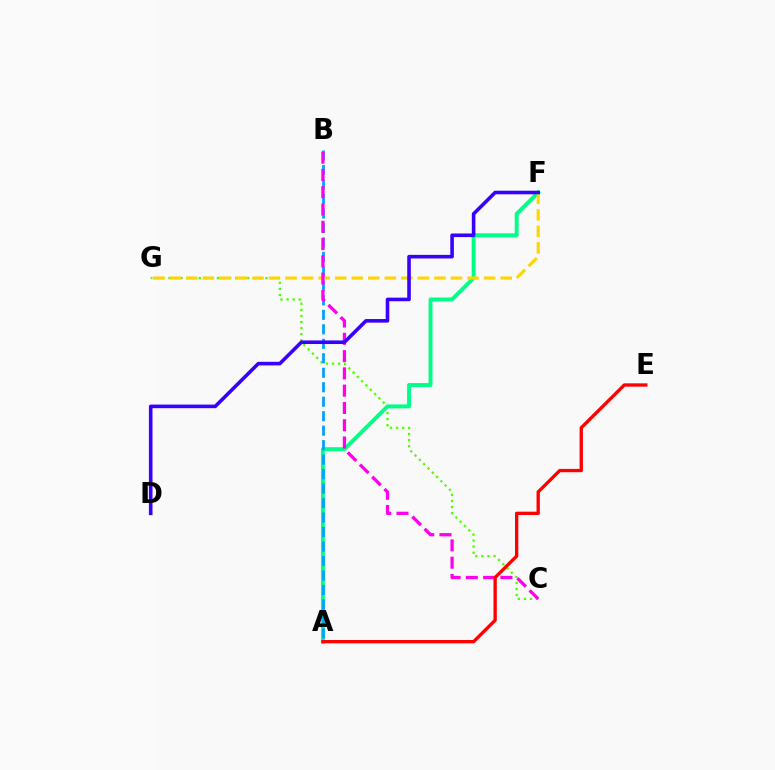{('C', 'G'): [{'color': '#4fff00', 'line_style': 'dotted', 'thickness': 1.65}], ('A', 'F'): [{'color': '#00ff86', 'line_style': 'solid', 'thickness': 2.83}], ('A', 'B'): [{'color': '#009eff', 'line_style': 'dashed', 'thickness': 1.97}], ('F', 'G'): [{'color': '#ffd500', 'line_style': 'dashed', 'thickness': 2.25}], ('B', 'C'): [{'color': '#ff00ed', 'line_style': 'dashed', 'thickness': 2.35}], ('A', 'E'): [{'color': '#ff0000', 'line_style': 'solid', 'thickness': 2.39}], ('D', 'F'): [{'color': '#3700ff', 'line_style': 'solid', 'thickness': 2.59}]}